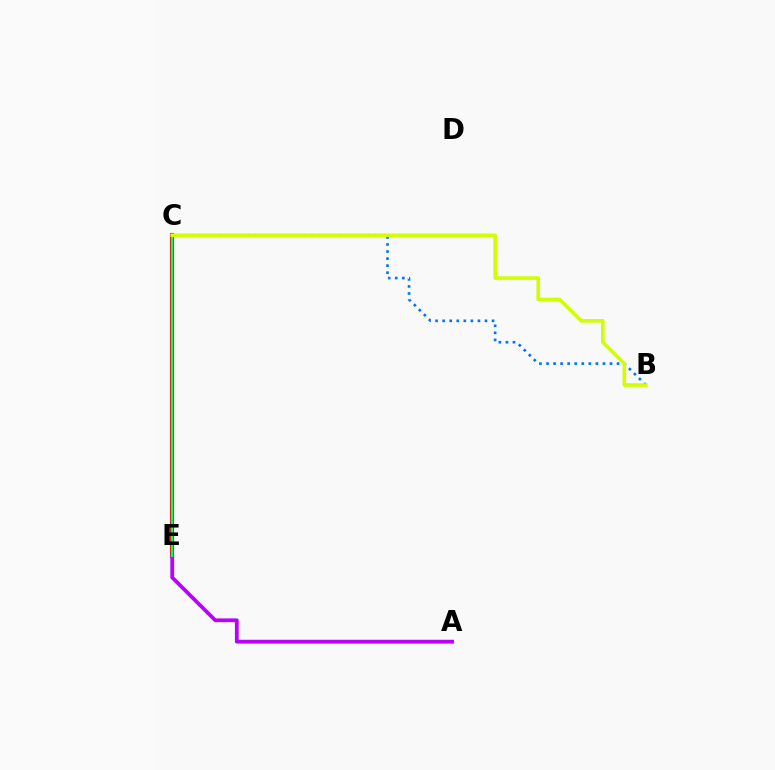{('B', 'C'): [{'color': '#0074ff', 'line_style': 'dotted', 'thickness': 1.92}, {'color': '#d1ff00', 'line_style': 'solid', 'thickness': 2.59}], ('C', 'E'): [{'color': '#ff0000', 'line_style': 'solid', 'thickness': 2.98}, {'color': '#00ff5c', 'line_style': 'solid', 'thickness': 1.72}], ('A', 'E'): [{'color': '#b900ff', 'line_style': 'solid', 'thickness': 2.72}]}